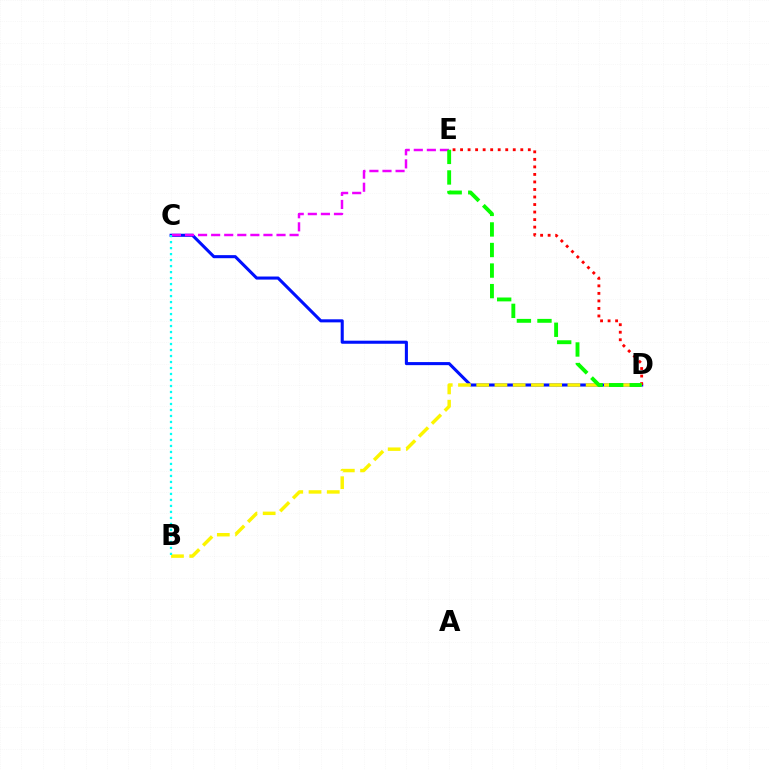{('C', 'D'): [{'color': '#0010ff', 'line_style': 'solid', 'thickness': 2.21}], ('D', 'E'): [{'color': '#ff0000', 'line_style': 'dotted', 'thickness': 2.05}, {'color': '#08ff00', 'line_style': 'dashed', 'thickness': 2.79}], ('C', 'E'): [{'color': '#ee00ff', 'line_style': 'dashed', 'thickness': 1.78}], ('B', 'D'): [{'color': '#fcf500', 'line_style': 'dashed', 'thickness': 2.48}], ('B', 'C'): [{'color': '#00fff6', 'line_style': 'dotted', 'thickness': 1.63}]}